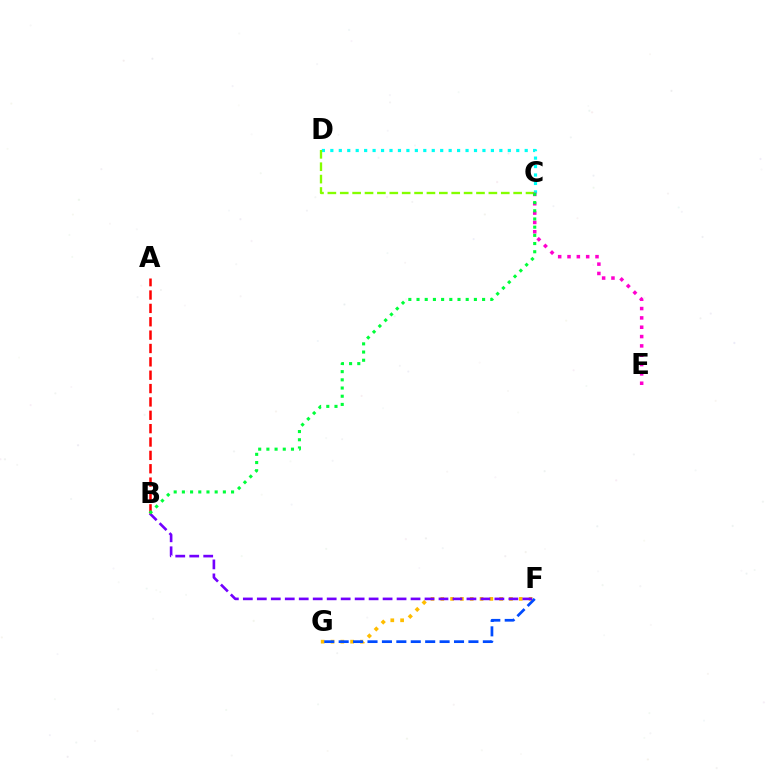{('F', 'G'): [{'color': '#ffbd00', 'line_style': 'dotted', 'thickness': 2.67}, {'color': '#004bff', 'line_style': 'dashed', 'thickness': 1.96}], ('C', 'D'): [{'color': '#00fff6', 'line_style': 'dotted', 'thickness': 2.3}, {'color': '#84ff00', 'line_style': 'dashed', 'thickness': 1.68}], ('B', 'F'): [{'color': '#7200ff', 'line_style': 'dashed', 'thickness': 1.9}], ('A', 'B'): [{'color': '#ff0000', 'line_style': 'dashed', 'thickness': 1.82}], ('C', 'E'): [{'color': '#ff00cf', 'line_style': 'dotted', 'thickness': 2.54}], ('B', 'C'): [{'color': '#00ff39', 'line_style': 'dotted', 'thickness': 2.23}]}